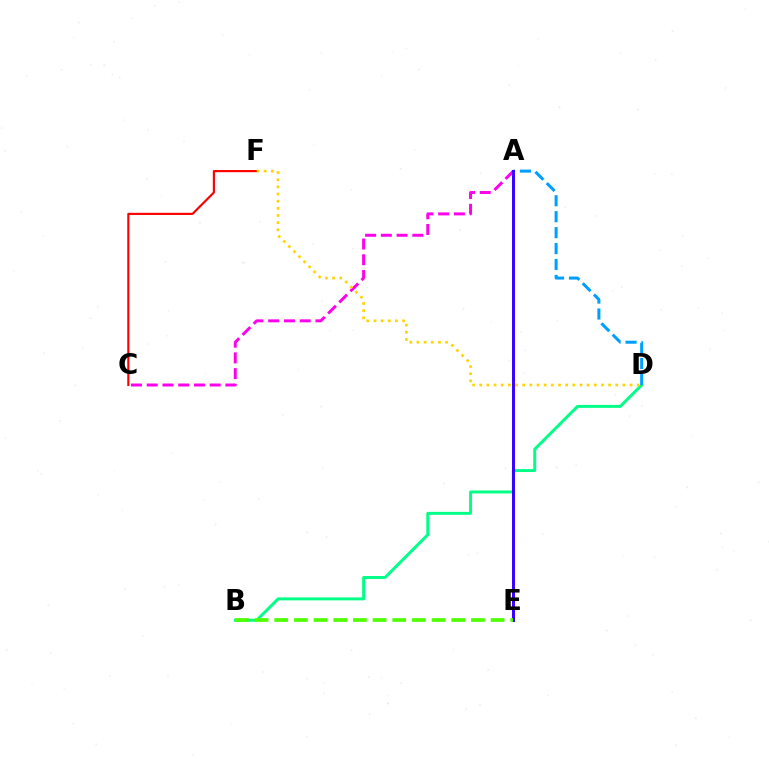{('C', 'F'): [{'color': '#ff0000', 'line_style': 'solid', 'thickness': 1.55}], ('B', 'D'): [{'color': '#00ff86', 'line_style': 'solid', 'thickness': 2.13}], ('A', 'D'): [{'color': '#009eff', 'line_style': 'dashed', 'thickness': 2.17}], ('A', 'C'): [{'color': '#ff00ed', 'line_style': 'dashed', 'thickness': 2.14}], ('A', 'E'): [{'color': '#3700ff', 'line_style': 'solid', 'thickness': 2.12}], ('B', 'E'): [{'color': '#4fff00', 'line_style': 'dashed', 'thickness': 2.67}], ('D', 'F'): [{'color': '#ffd500', 'line_style': 'dotted', 'thickness': 1.94}]}